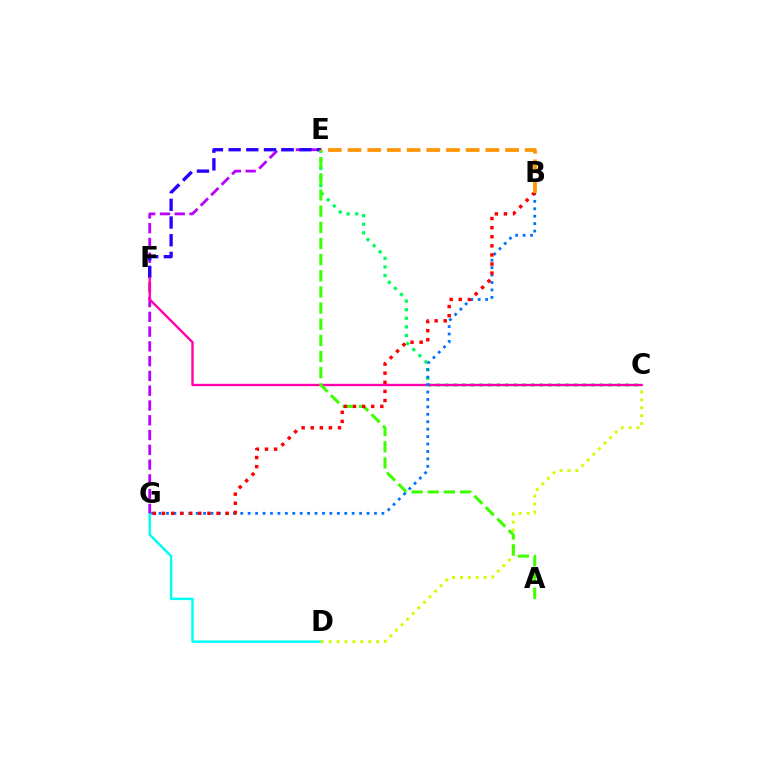{('D', 'G'): [{'color': '#00fff6', 'line_style': 'solid', 'thickness': 1.76}], ('C', 'D'): [{'color': '#d1ff00', 'line_style': 'dotted', 'thickness': 2.14}], ('C', 'E'): [{'color': '#00ff5c', 'line_style': 'dotted', 'thickness': 2.34}], ('E', 'G'): [{'color': '#b900ff', 'line_style': 'dashed', 'thickness': 2.01}], ('E', 'F'): [{'color': '#2500ff', 'line_style': 'dashed', 'thickness': 2.4}], ('C', 'F'): [{'color': '#ff00ac', 'line_style': 'solid', 'thickness': 1.71}], ('A', 'E'): [{'color': '#3dff00', 'line_style': 'dashed', 'thickness': 2.2}], ('B', 'G'): [{'color': '#0074ff', 'line_style': 'dotted', 'thickness': 2.02}, {'color': '#ff0000', 'line_style': 'dotted', 'thickness': 2.47}], ('B', 'E'): [{'color': '#ff9400', 'line_style': 'dashed', 'thickness': 2.68}]}